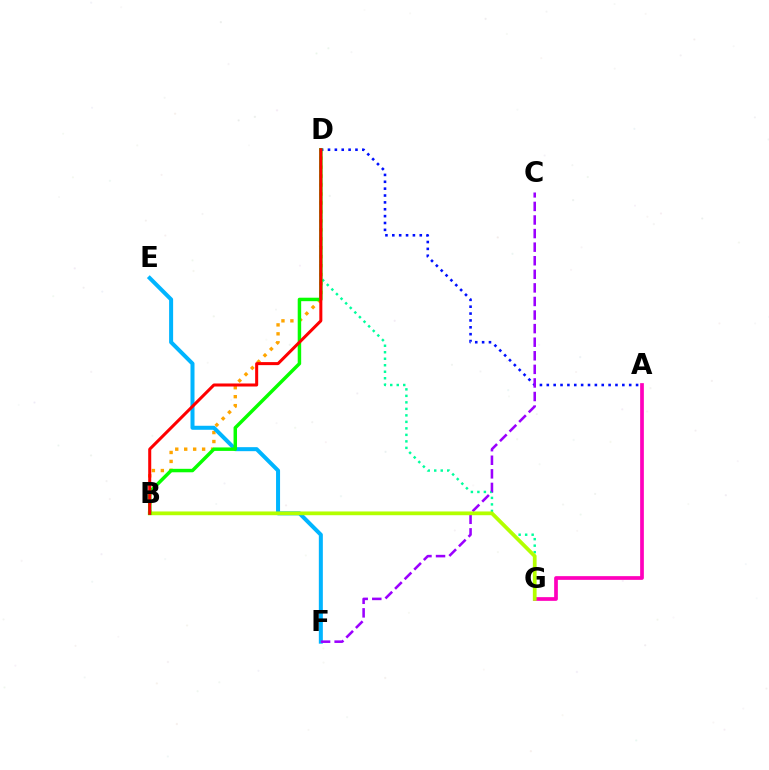{('A', 'G'): [{'color': '#ff00bd', 'line_style': 'solid', 'thickness': 2.67}], ('D', 'G'): [{'color': '#00ff9d', 'line_style': 'dotted', 'thickness': 1.77}], ('B', 'D'): [{'color': '#ffa500', 'line_style': 'dotted', 'thickness': 2.43}, {'color': '#08ff00', 'line_style': 'solid', 'thickness': 2.5}, {'color': '#ff0000', 'line_style': 'solid', 'thickness': 2.18}], ('E', 'F'): [{'color': '#00b5ff', 'line_style': 'solid', 'thickness': 2.89}], ('A', 'D'): [{'color': '#0010ff', 'line_style': 'dotted', 'thickness': 1.87}], ('C', 'F'): [{'color': '#9b00ff', 'line_style': 'dashed', 'thickness': 1.84}], ('B', 'G'): [{'color': '#b3ff00', 'line_style': 'solid', 'thickness': 2.7}]}